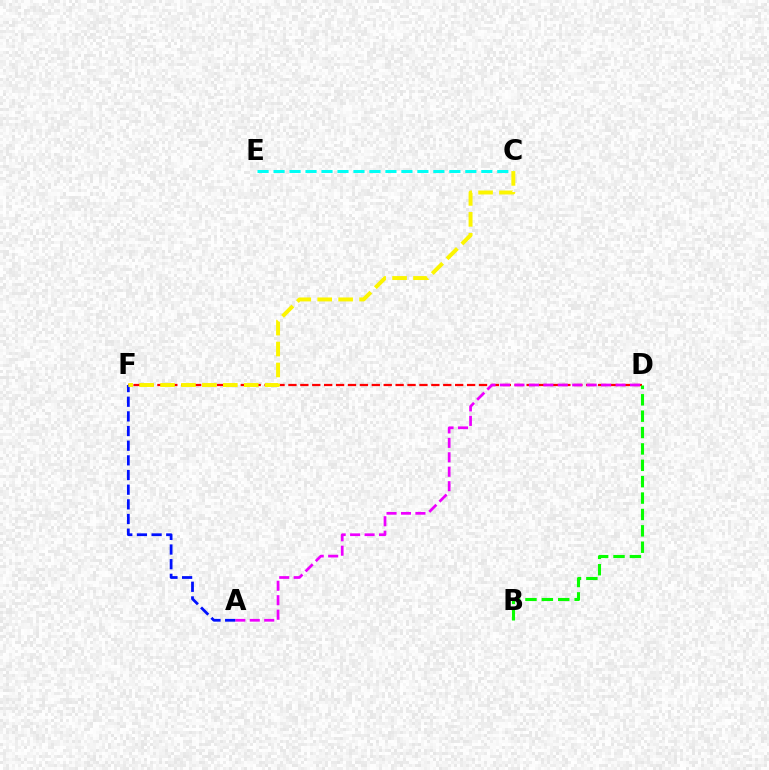{('D', 'F'): [{'color': '#ff0000', 'line_style': 'dashed', 'thickness': 1.62}], ('A', 'D'): [{'color': '#ee00ff', 'line_style': 'dashed', 'thickness': 1.96}], ('B', 'D'): [{'color': '#08ff00', 'line_style': 'dashed', 'thickness': 2.23}], ('A', 'F'): [{'color': '#0010ff', 'line_style': 'dashed', 'thickness': 1.99}], ('C', 'E'): [{'color': '#00fff6', 'line_style': 'dashed', 'thickness': 2.17}], ('C', 'F'): [{'color': '#fcf500', 'line_style': 'dashed', 'thickness': 2.84}]}